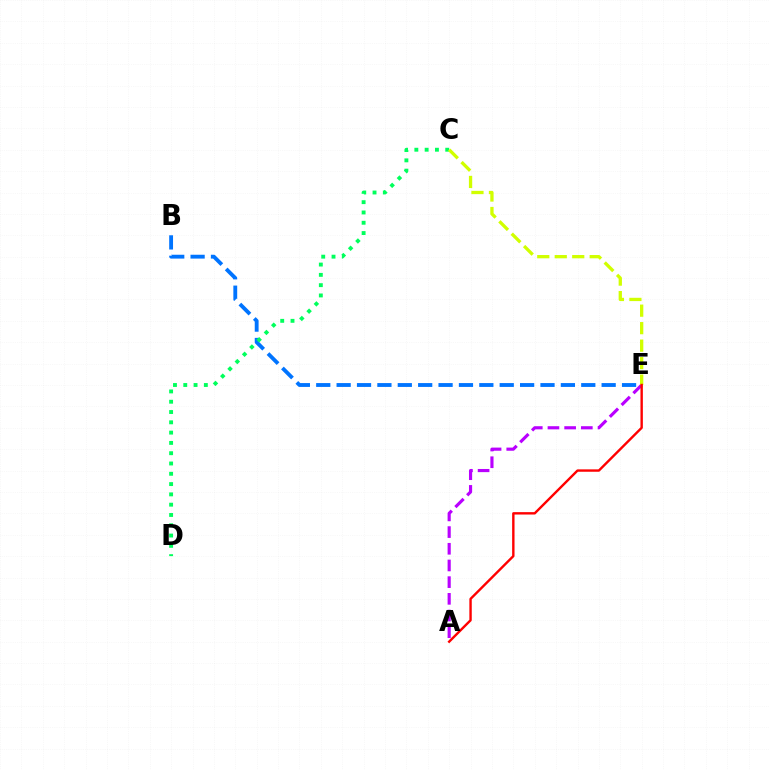{('B', 'E'): [{'color': '#0074ff', 'line_style': 'dashed', 'thickness': 2.77}], ('C', 'D'): [{'color': '#00ff5c', 'line_style': 'dotted', 'thickness': 2.8}], ('A', 'E'): [{'color': '#b900ff', 'line_style': 'dashed', 'thickness': 2.27}, {'color': '#ff0000', 'line_style': 'solid', 'thickness': 1.72}], ('C', 'E'): [{'color': '#d1ff00', 'line_style': 'dashed', 'thickness': 2.38}]}